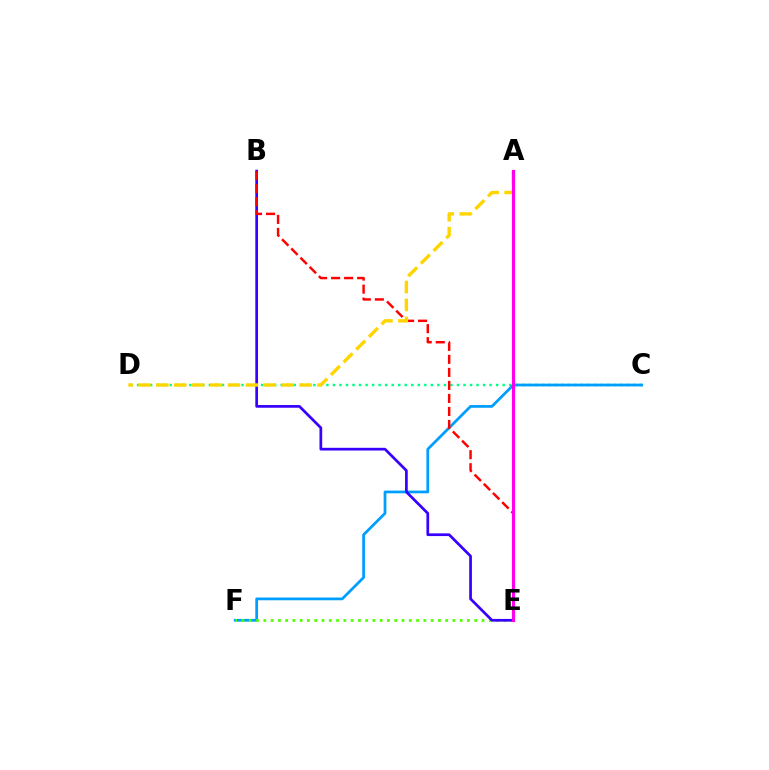{('C', 'D'): [{'color': '#00ff86', 'line_style': 'dotted', 'thickness': 1.77}], ('C', 'F'): [{'color': '#009eff', 'line_style': 'solid', 'thickness': 1.98}], ('E', 'F'): [{'color': '#4fff00', 'line_style': 'dotted', 'thickness': 1.98}], ('B', 'E'): [{'color': '#3700ff', 'line_style': 'solid', 'thickness': 1.95}, {'color': '#ff0000', 'line_style': 'dashed', 'thickness': 1.77}], ('A', 'D'): [{'color': '#ffd500', 'line_style': 'dashed', 'thickness': 2.43}], ('A', 'E'): [{'color': '#ff00ed', 'line_style': 'solid', 'thickness': 2.27}]}